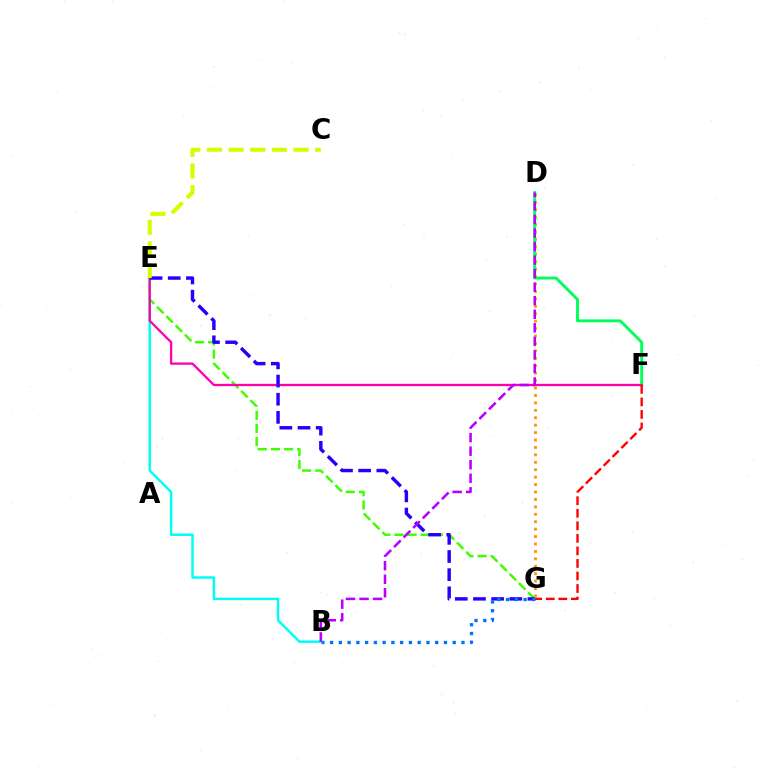{('B', 'E'): [{'color': '#00fff6', 'line_style': 'solid', 'thickness': 1.8}], ('E', 'G'): [{'color': '#3dff00', 'line_style': 'dashed', 'thickness': 1.79}, {'color': '#2500ff', 'line_style': 'dashed', 'thickness': 2.47}], ('D', 'G'): [{'color': '#ff9400', 'line_style': 'dotted', 'thickness': 2.02}], ('D', 'F'): [{'color': '#00ff5c', 'line_style': 'solid', 'thickness': 2.09}], ('E', 'F'): [{'color': '#ff00ac', 'line_style': 'solid', 'thickness': 1.65}], ('C', 'E'): [{'color': '#d1ff00', 'line_style': 'dashed', 'thickness': 2.94}], ('F', 'G'): [{'color': '#ff0000', 'line_style': 'dashed', 'thickness': 1.7}], ('B', 'D'): [{'color': '#b900ff', 'line_style': 'dashed', 'thickness': 1.84}], ('B', 'G'): [{'color': '#0074ff', 'line_style': 'dotted', 'thickness': 2.38}]}